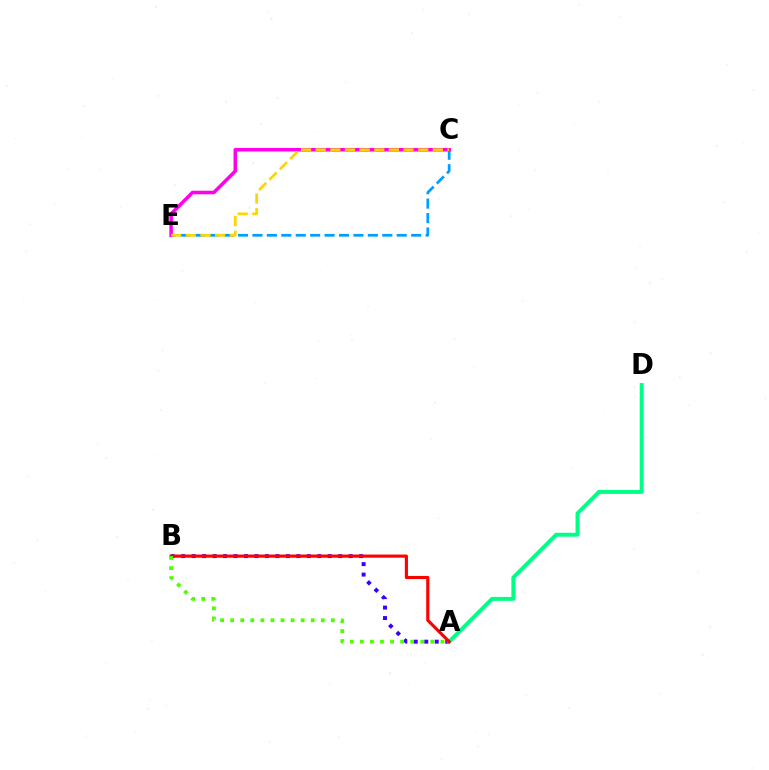{('A', 'B'): [{'color': '#3700ff', 'line_style': 'dotted', 'thickness': 2.84}, {'color': '#ff0000', 'line_style': 'solid', 'thickness': 2.26}, {'color': '#4fff00', 'line_style': 'dotted', 'thickness': 2.74}], ('C', 'E'): [{'color': '#009eff', 'line_style': 'dashed', 'thickness': 1.96}, {'color': '#ff00ed', 'line_style': 'solid', 'thickness': 2.55}, {'color': '#ffd500', 'line_style': 'dashed', 'thickness': 1.99}], ('A', 'D'): [{'color': '#00ff86', 'line_style': 'solid', 'thickness': 2.82}]}